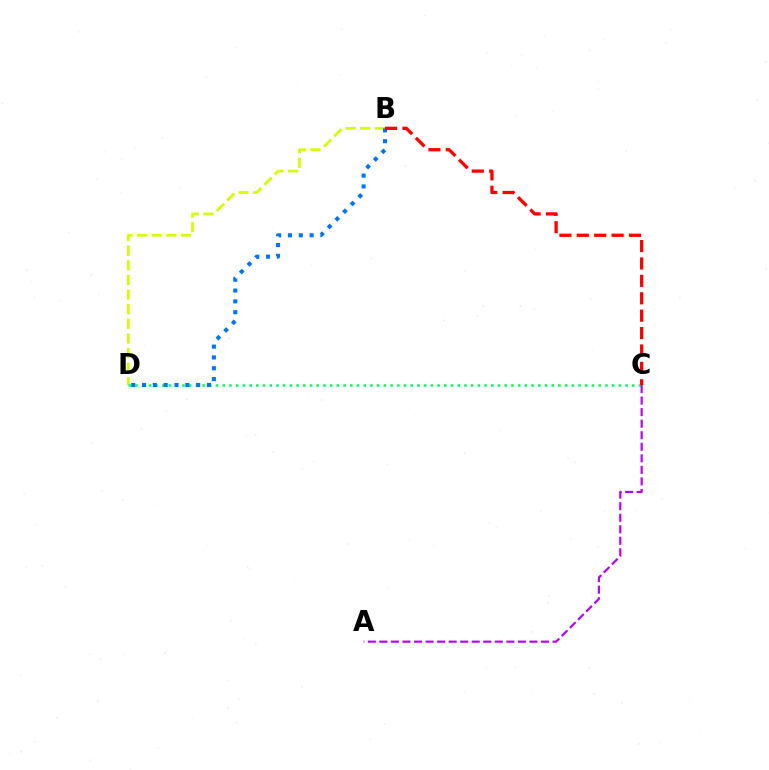{('B', 'D'): [{'color': '#d1ff00', 'line_style': 'dashed', 'thickness': 1.99}, {'color': '#0074ff', 'line_style': 'dotted', 'thickness': 2.94}], ('C', 'D'): [{'color': '#00ff5c', 'line_style': 'dotted', 'thickness': 1.82}], ('B', 'C'): [{'color': '#ff0000', 'line_style': 'dashed', 'thickness': 2.36}], ('A', 'C'): [{'color': '#b900ff', 'line_style': 'dashed', 'thickness': 1.57}]}